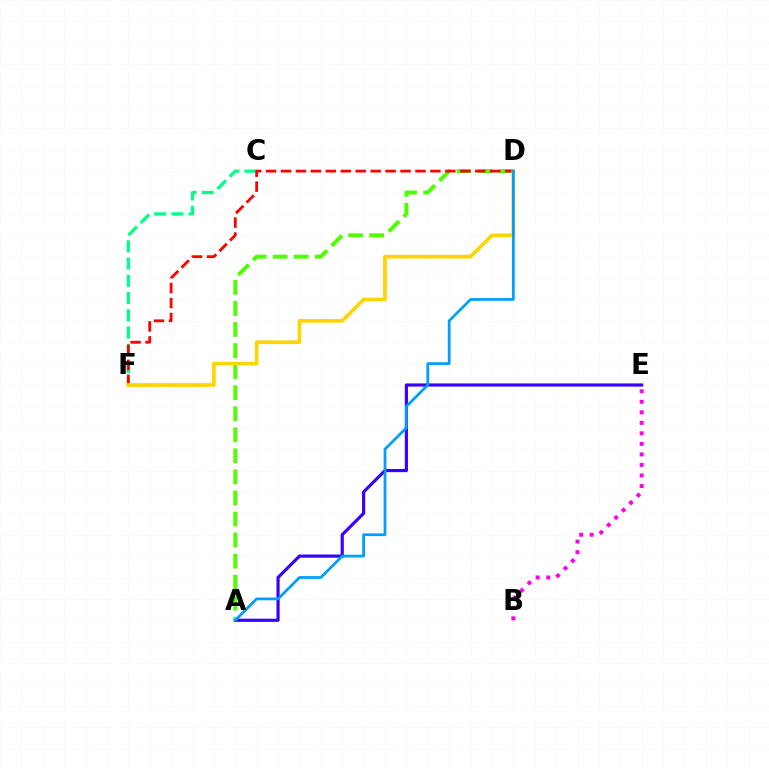{('A', 'E'): [{'color': '#3700ff', 'line_style': 'solid', 'thickness': 2.28}], ('A', 'D'): [{'color': '#4fff00', 'line_style': 'dashed', 'thickness': 2.86}, {'color': '#009eff', 'line_style': 'solid', 'thickness': 1.99}], ('C', 'F'): [{'color': '#00ff86', 'line_style': 'dashed', 'thickness': 2.34}], ('D', 'F'): [{'color': '#ff0000', 'line_style': 'dashed', 'thickness': 2.03}, {'color': '#ffd500', 'line_style': 'solid', 'thickness': 2.65}], ('B', 'E'): [{'color': '#ff00ed', 'line_style': 'dotted', 'thickness': 2.86}]}